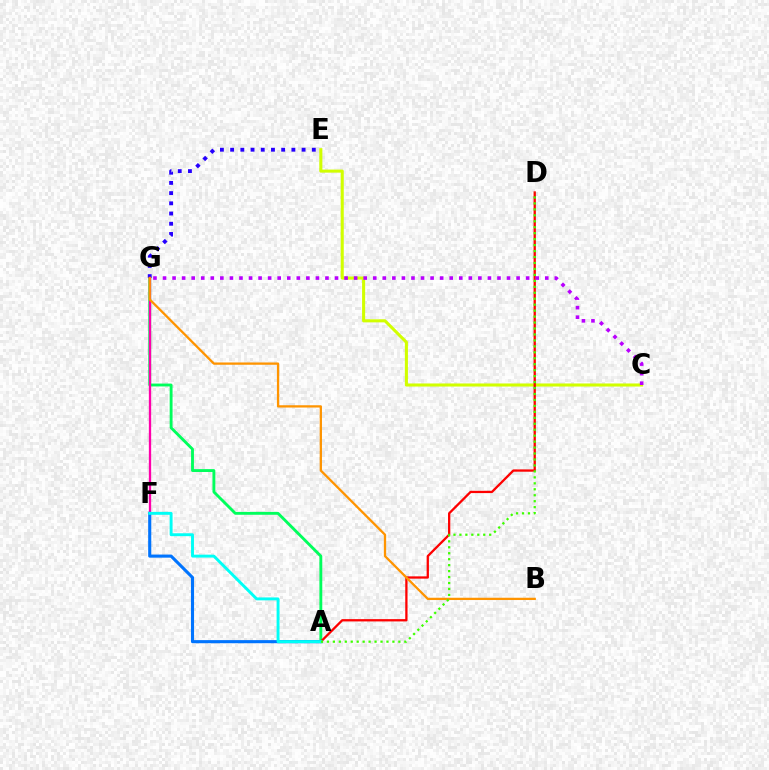{('A', 'G'): [{'color': '#00ff5c', 'line_style': 'solid', 'thickness': 2.07}], ('E', 'G'): [{'color': '#2500ff', 'line_style': 'dotted', 'thickness': 2.77}], ('F', 'G'): [{'color': '#ff00ac', 'line_style': 'solid', 'thickness': 1.66}], ('C', 'E'): [{'color': '#d1ff00', 'line_style': 'solid', 'thickness': 2.21}], ('A', 'D'): [{'color': '#ff0000', 'line_style': 'solid', 'thickness': 1.65}, {'color': '#3dff00', 'line_style': 'dotted', 'thickness': 1.62}], ('B', 'G'): [{'color': '#ff9400', 'line_style': 'solid', 'thickness': 1.65}], ('A', 'F'): [{'color': '#0074ff', 'line_style': 'solid', 'thickness': 2.23}, {'color': '#00fff6', 'line_style': 'solid', 'thickness': 2.1}], ('C', 'G'): [{'color': '#b900ff', 'line_style': 'dotted', 'thickness': 2.6}]}